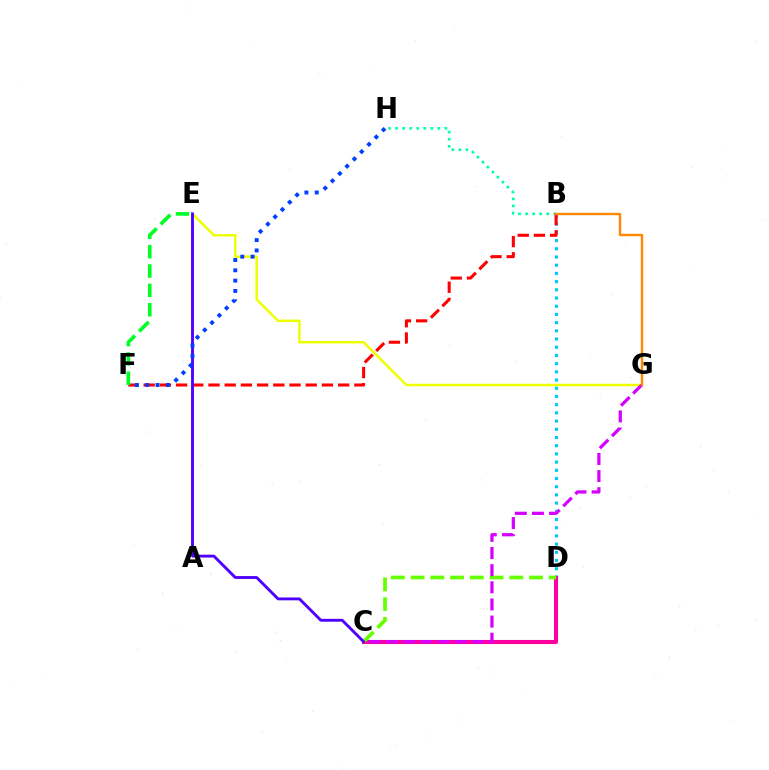{('B', 'H'): [{'color': '#00ffaf', 'line_style': 'dotted', 'thickness': 1.92}], ('B', 'D'): [{'color': '#00c7ff', 'line_style': 'dotted', 'thickness': 2.23}], ('B', 'F'): [{'color': '#ff0000', 'line_style': 'dashed', 'thickness': 2.2}], ('C', 'D'): [{'color': '#ff00a0', 'line_style': 'solid', 'thickness': 2.95}, {'color': '#66ff00', 'line_style': 'dashed', 'thickness': 2.68}], ('E', 'G'): [{'color': '#eeff00', 'line_style': 'solid', 'thickness': 1.8}], ('C', 'E'): [{'color': '#4f00ff', 'line_style': 'solid', 'thickness': 2.06}], ('C', 'G'): [{'color': '#d600ff', 'line_style': 'dashed', 'thickness': 2.33}], ('B', 'G'): [{'color': '#ff8800', 'line_style': 'solid', 'thickness': 1.72}], ('F', 'H'): [{'color': '#003fff', 'line_style': 'dotted', 'thickness': 2.8}], ('E', 'F'): [{'color': '#00ff27', 'line_style': 'dashed', 'thickness': 2.63}]}